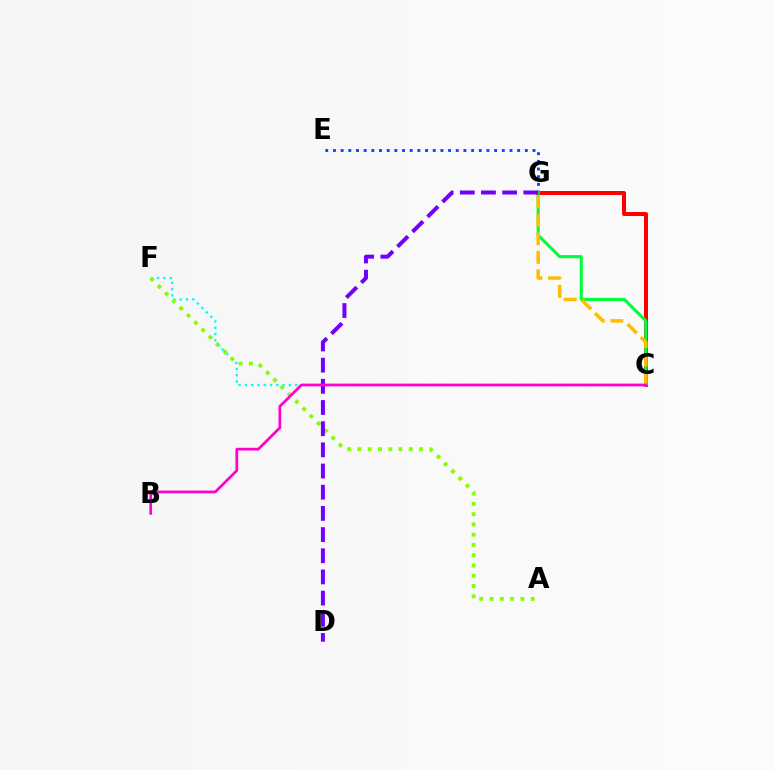{('C', 'G'): [{'color': '#ff0000', 'line_style': 'solid', 'thickness': 2.89}, {'color': '#00ff39', 'line_style': 'solid', 'thickness': 2.24}, {'color': '#ffbd00', 'line_style': 'dashed', 'thickness': 2.52}], ('E', 'G'): [{'color': '#004bff', 'line_style': 'dotted', 'thickness': 2.09}], ('C', 'F'): [{'color': '#00fff6', 'line_style': 'dotted', 'thickness': 1.71}], ('A', 'F'): [{'color': '#84ff00', 'line_style': 'dotted', 'thickness': 2.79}], ('D', 'G'): [{'color': '#7200ff', 'line_style': 'dashed', 'thickness': 2.88}], ('B', 'C'): [{'color': '#ff00cf', 'line_style': 'solid', 'thickness': 1.97}]}